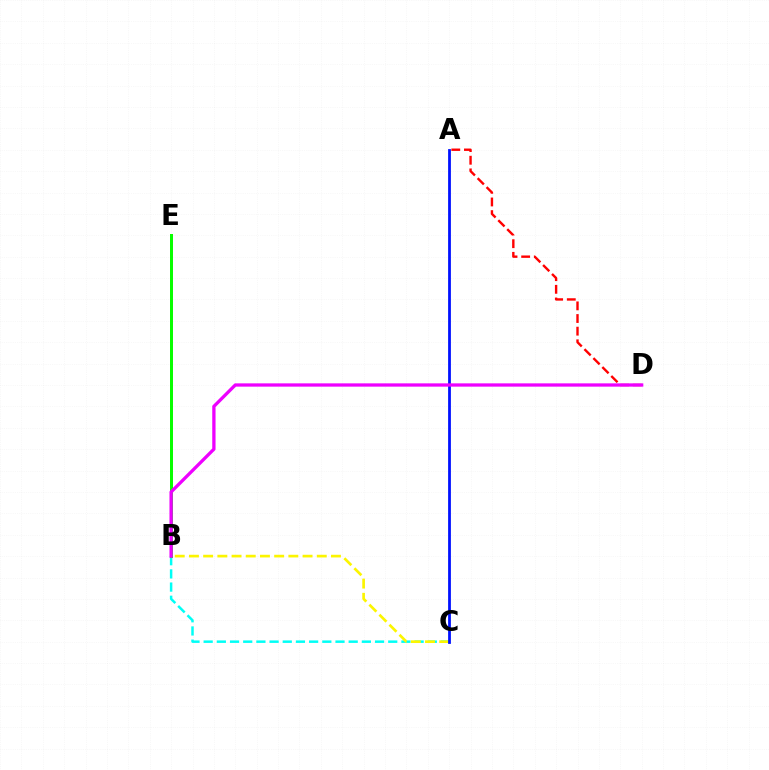{('B', 'C'): [{'color': '#00fff6', 'line_style': 'dashed', 'thickness': 1.79}, {'color': '#fcf500', 'line_style': 'dashed', 'thickness': 1.93}], ('B', 'E'): [{'color': '#08ff00', 'line_style': 'solid', 'thickness': 2.16}], ('A', 'C'): [{'color': '#0010ff', 'line_style': 'solid', 'thickness': 2.0}], ('A', 'D'): [{'color': '#ff0000', 'line_style': 'dashed', 'thickness': 1.72}], ('B', 'D'): [{'color': '#ee00ff', 'line_style': 'solid', 'thickness': 2.37}]}